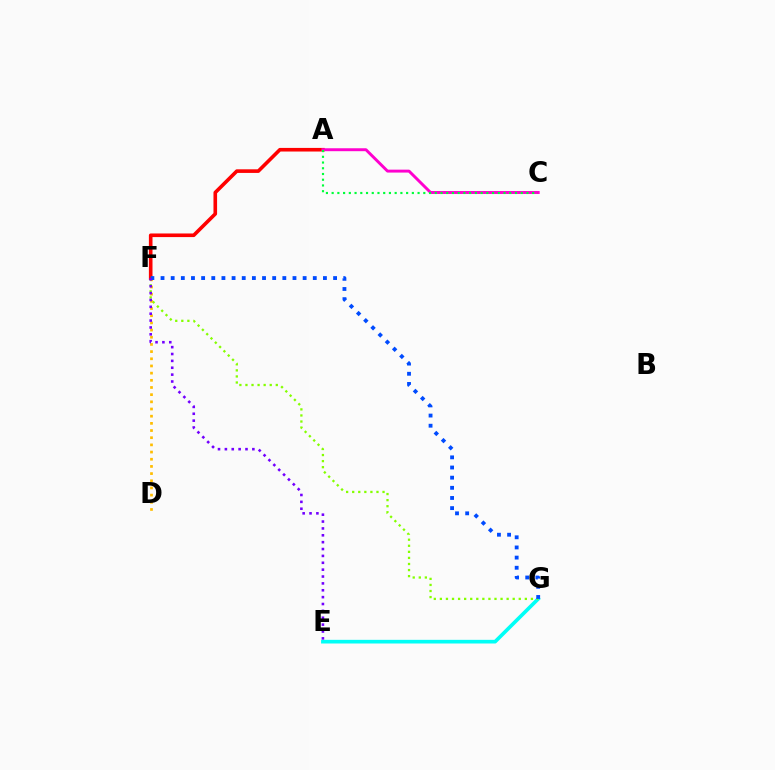{('E', 'G'): [{'color': '#00fff6', 'line_style': 'solid', 'thickness': 2.63}], ('F', 'G'): [{'color': '#84ff00', 'line_style': 'dotted', 'thickness': 1.65}, {'color': '#004bff', 'line_style': 'dotted', 'thickness': 2.76}], ('D', 'F'): [{'color': '#ffbd00', 'line_style': 'dotted', 'thickness': 1.95}], ('A', 'F'): [{'color': '#ff0000', 'line_style': 'solid', 'thickness': 2.6}], ('A', 'C'): [{'color': '#ff00cf', 'line_style': 'solid', 'thickness': 2.11}, {'color': '#00ff39', 'line_style': 'dotted', 'thickness': 1.56}], ('E', 'F'): [{'color': '#7200ff', 'line_style': 'dotted', 'thickness': 1.87}]}